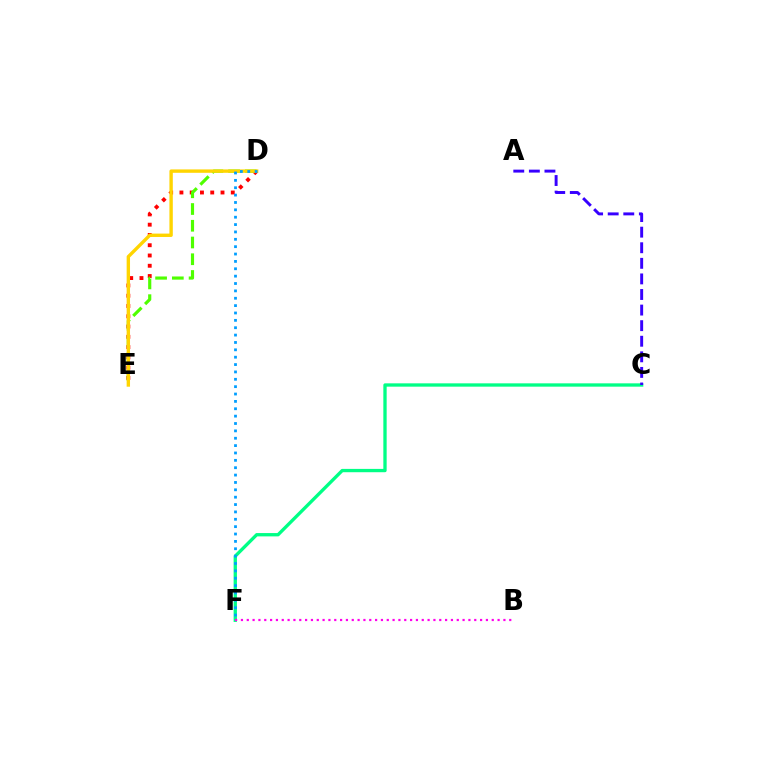{('C', 'F'): [{'color': '#00ff86', 'line_style': 'solid', 'thickness': 2.39}], ('D', 'E'): [{'color': '#ff0000', 'line_style': 'dotted', 'thickness': 2.79}, {'color': '#4fff00', 'line_style': 'dashed', 'thickness': 2.27}, {'color': '#ffd500', 'line_style': 'solid', 'thickness': 2.43}], ('A', 'C'): [{'color': '#3700ff', 'line_style': 'dashed', 'thickness': 2.12}], ('B', 'F'): [{'color': '#ff00ed', 'line_style': 'dotted', 'thickness': 1.58}], ('D', 'F'): [{'color': '#009eff', 'line_style': 'dotted', 'thickness': 2.0}]}